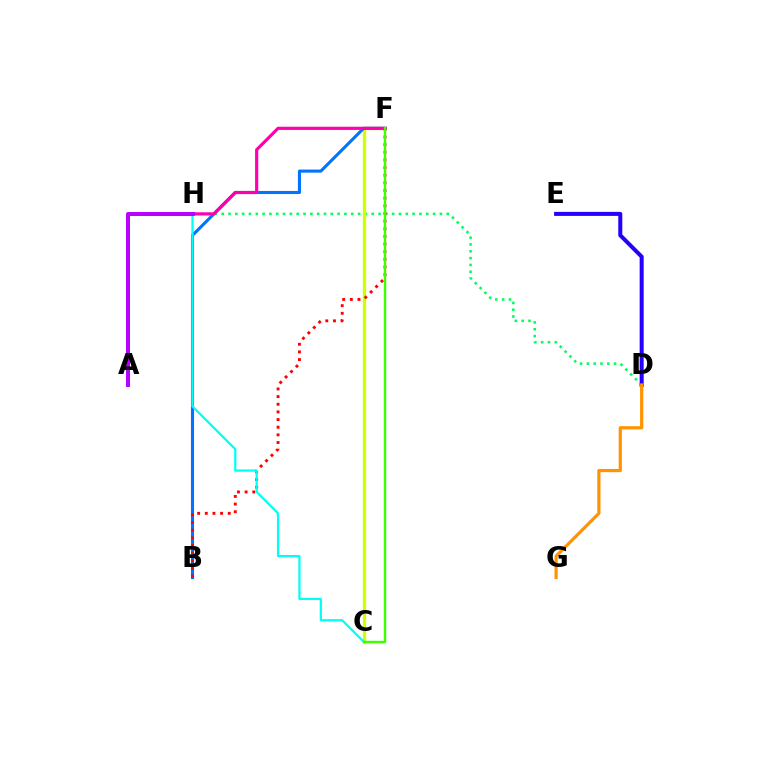{('D', 'H'): [{'color': '#00ff5c', 'line_style': 'dotted', 'thickness': 1.85}], ('C', 'F'): [{'color': '#d1ff00', 'line_style': 'solid', 'thickness': 2.4}, {'color': '#3dff00', 'line_style': 'solid', 'thickness': 1.75}], ('B', 'F'): [{'color': '#0074ff', 'line_style': 'solid', 'thickness': 2.21}, {'color': '#ff0000', 'line_style': 'dotted', 'thickness': 2.08}], ('C', 'H'): [{'color': '#00fff6', 'line_style': 'solid', 'thickness': 1.62}], ('D', 'E'): [{'color': '#2500ff', 'line_style': 'solid', 'thickness': 2.9}], ('F', 'H'): [{'color': '#ff00ac', 'line_style': 'solid', 'thickness': 2.29}], ('A', 'H'): [{'color': '#b900ff', 'line_style': 'solid', 'thickness': 2.87}], ('D', 'G'): [{'color': '#ff9400', 'line_style': 'solid', 'thickness': 2.3}]}